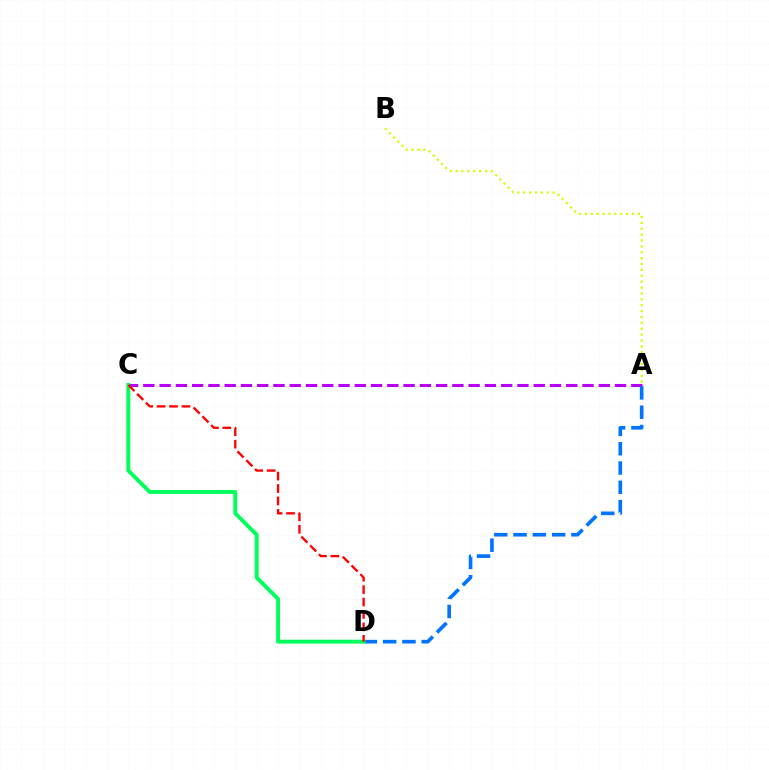{('A', 'C'): [{'color': '#b900ff', 'line_style': 'dashed', 'thickness': 2.21}], ('A', 'D'): [{'color': '#0074ff', 'line_style': 'dashed', 'thickness': 2.62}], ('A', 'B'): [{'color': '#d1ff00', 'line_style': 'dotted', 'thickness': 1.6}], ('C', 'D'): [{'color': '#00ff5c', 'line_style': 'solid', 'thickness': 2.82}, {'color': '#ff0000', 'line_style': 'dashed', 'thickness': 1.69}]}